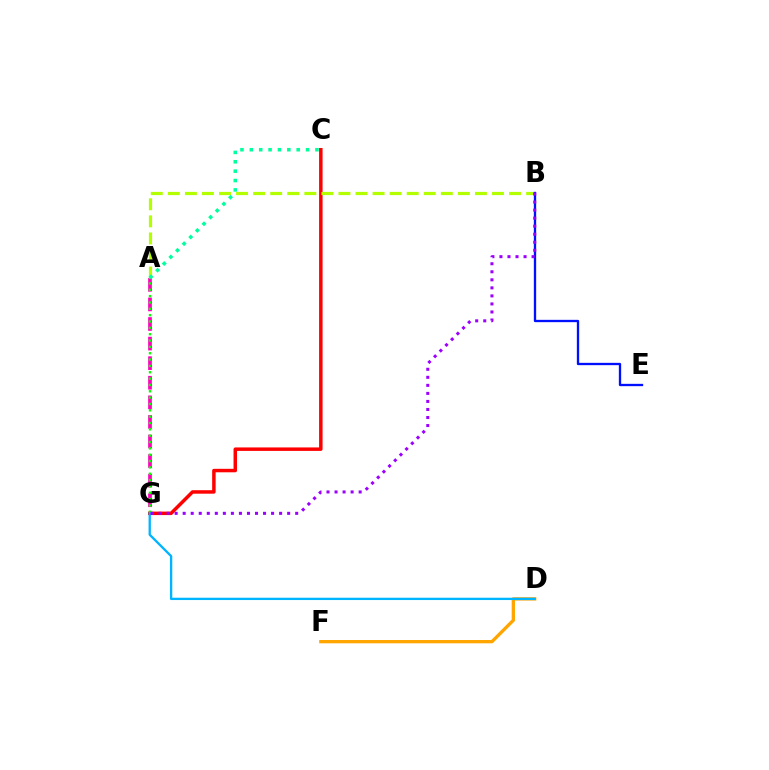{('C', 'G'): [{'color': '#ff0000', 'line_style': 'solid', 'thickness': 2.5}], ('A', 'G'): [{'color': '#ff00bd', 'line_style': 'dashed', 'thickness': 2.66}, {'color': '#08ff00', 'line_style': 'dotted', 'thickness': 1.72}], ('D', 'F'): [{'color': '#ffa500', 'line_style': 'solid', 'thickness': 2.38}], ('A', 'B'): [{'color': '#b3ff00', 'line_style': 'dashed', 'thickness': 2.32}], ('D', 'G'): [{'color': '#00b5ff', 'line_style': 'solid', 'thickness': 1.67}], ('A', 'C'): [{'color': '#00ff9d', 'line_style': 'dotted', 'thickness': 2.55}], ('B', 'E'): [{'color': '#0010ff', 'line_style': 'solid', 'thickness': 1.67}], ('B', 'G'): [{'color': '#9b00ff', 'line_style': 'dotted', 'thickness': 2.18}]}